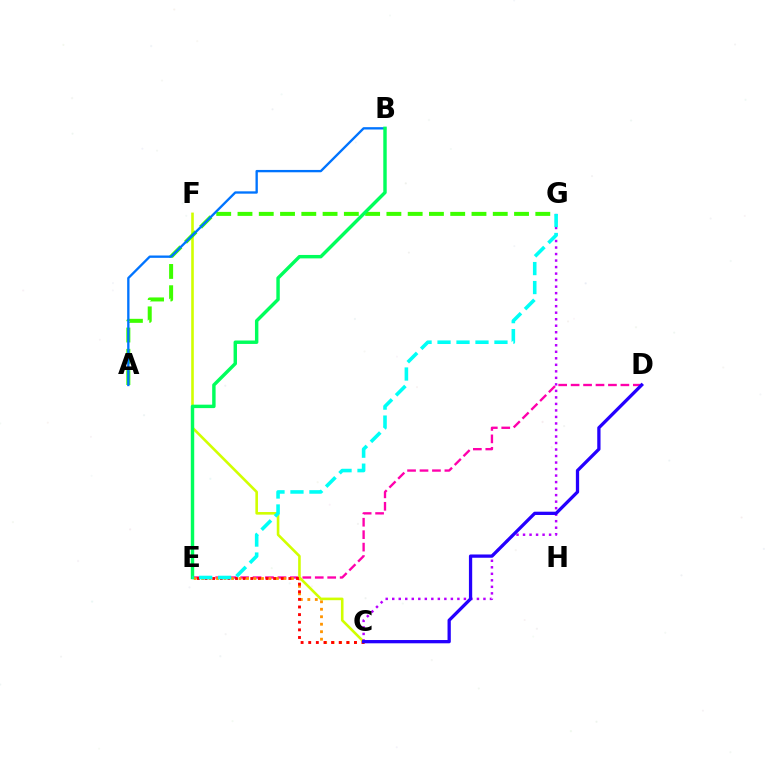{('D', 'E'): [{'color': '#ff00ac', 'line_style': 'dashed', 'thickness': 1.69}], ('C', 'E'): [{'color': '#ff9400', 'line_style': 'dotted', 'thickness': 2.03}, {'color': '#ff0000', 'line_style': 'dotted', 'thickness': 2.07}], ('C', 'F'): [{'color': '#d1ff00', 'line_style': 'solid', 'thickness': 1.88}], ('A', 'G'): [{'color': '#3dff00', 'line_style': 'dashed', 'thickness': 2.89}], ('C', 'G'): [{'color': '#b900ff', 'line_style': 'dotted', 'thickness': 1.77}], ('A', 'B'): [{'color': '#0074ff', 'line_style': 'solid', 'thickness': 1.68}], ('C', 'D'): [{'color': '#2500ff', 'line_style': 'solid', 'thickness': 2.36}], ('B', 'E'): [{'color': '#00ff5c', 'line_style': 'solid', 'thickness': 2.47}], ('E', 'G'): [{'color': '#00fff6', 'line_style': 'dashed', 'thickness': 2.58}]}